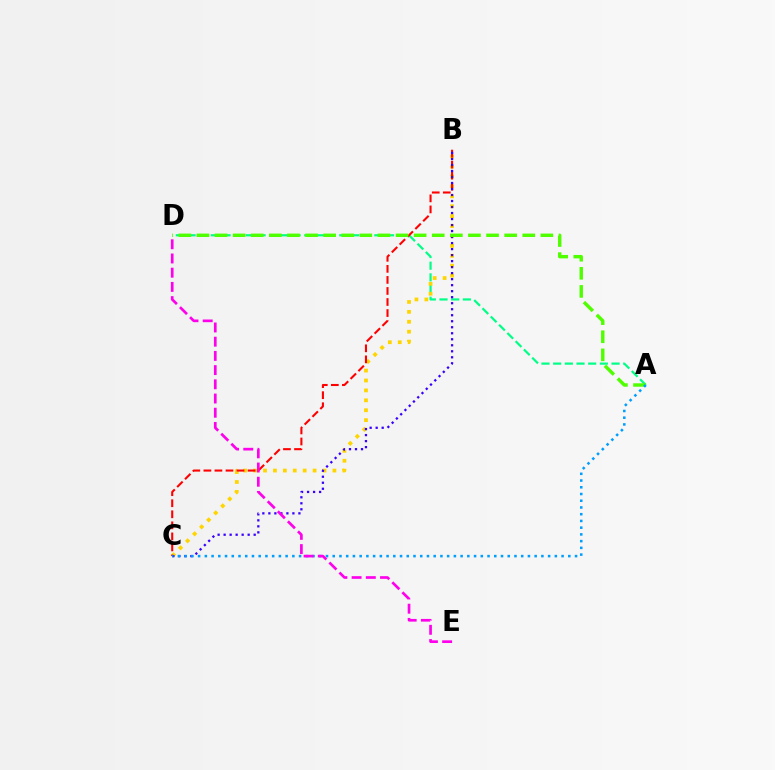{('A', 'D'): [{'color': '#00ff86', 'line_style': 'dashed', 'thickness': 1.59}, {'color': '#4fff00', 'line_style': 'dashed', 'thickness': 2.46}], ('B', 'C'): [{'color': '#ffd500', 'line_style': 'dotted', 'thickness': 2.69}, {'color': '#ff0000', 'line_style': 'dashed', 'thickness': 1.5}, {'color': '#3700ff', 'line_style': 'dotted', 'thickness': 1.63}], ('A', 'C'): [{'color': '#009eff', 'line_style': 'dotted', 'thickness': 1.83}], ('D', 'E'): [{'color': '#ff00ed', 'line_style': 'dashed', 'thickness': 1.93}]}